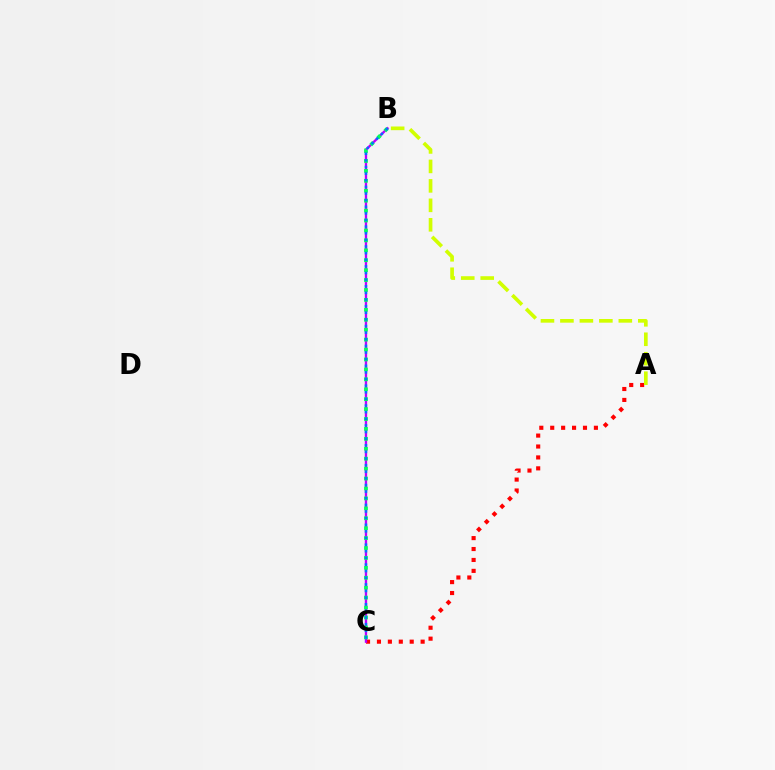{('A', 'C'): [{'color': '#ff0000', 'line_style': 'dotted', 'thickness': 2.97}], ('A', 'B'): [{'color': '#d1ff00', 'line_style': 'dashed', 'thickness': 2.64}], ('B', 'C'): [{'color': '#b900ff', 'line_style': 'solid', 'thickness': 1.69}, {'color': '#00ff5c', 'line_style': 'dotted', 'thickness': 2.7}, {'color': '#0074ff', 'line_style': 'dotted', 'thickness': 1.8}]}